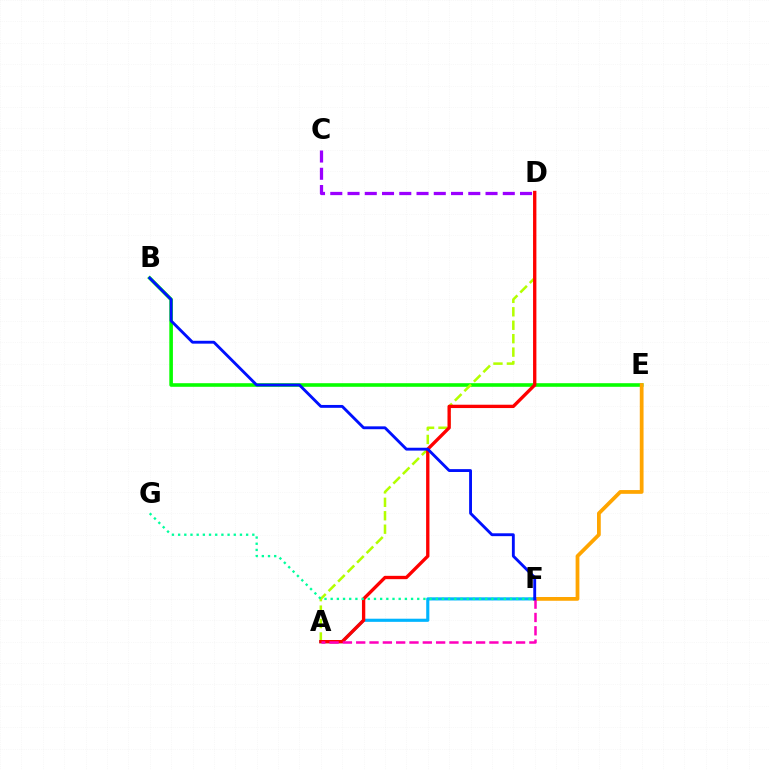{('B', 'E'): [{'color': '#08ff00', 'line_style': 'solid', 'thickness': 2.59}], ('E', 'F'): [{'color': '#ffa500', 'line_style': 'solid', 'thickness': 2.71}], ('A', 'D'): [{'color': '#b3ff00', 'line_style': 'dashed', 'thickness': 1.83}, {'color': '#ff0000', 'line_style': 'solid', 'thickness': 2.4}], ('C', 'D'): [{'color': '#9b00ff', 'line_style': 'dashed', 'thickness': 2.34}], ('A', 'F'): [{'color': '#00b5ff', 'line_style': 'solid', 'thickness': 2.25}, {'color': '#ff00bd', 'line_style': 'dashed', 'thickness': 1.81}], ('F', 'G'): [{'color': '#00ff9d', 'line_style': 'dotted', 'thickness': 1.68}], ('B', 'F'): [{'color': '#0010ff', 'line_style': 'solid', 'thickness': 2.06}]}